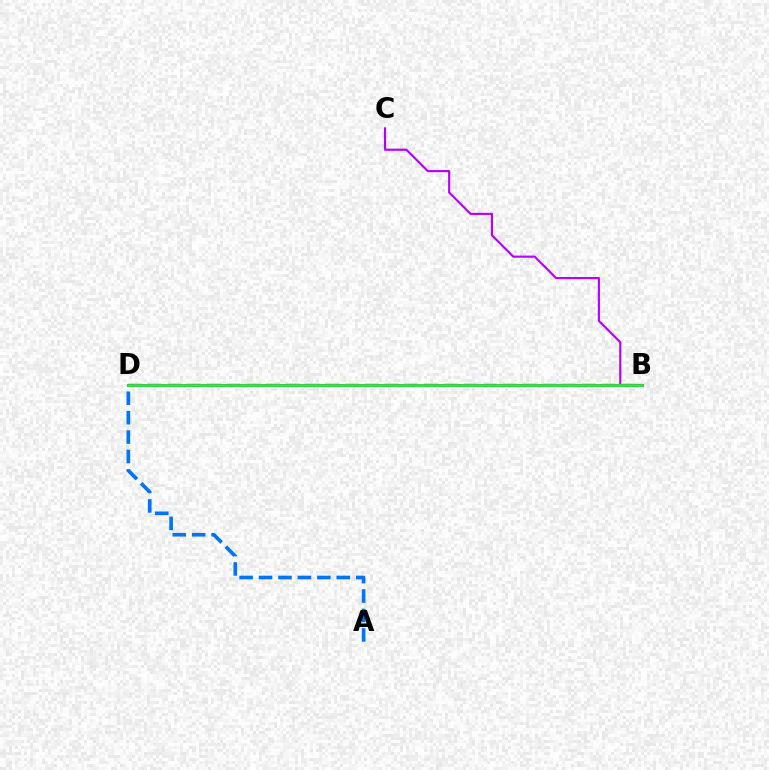{('B', 'C'): [{'color': '#b900ff', 'line_style': 'solid', 'thickness': 1.55}], ('B', 'D'): [{'color': '#d1ff00', 'line_style': 'dashed', 'thickness': 2.68}, {'color': '#ff0000', 'line_style': 'solid', 'thickness': 2.05}, {'color': '#00ff5c', 'line_style': 'solid', 'thickness': 1.87}], ('A', 'D'): [{'color': '#0074ff', 'line_style': 'dashed', 'thickness': 2.64}]}